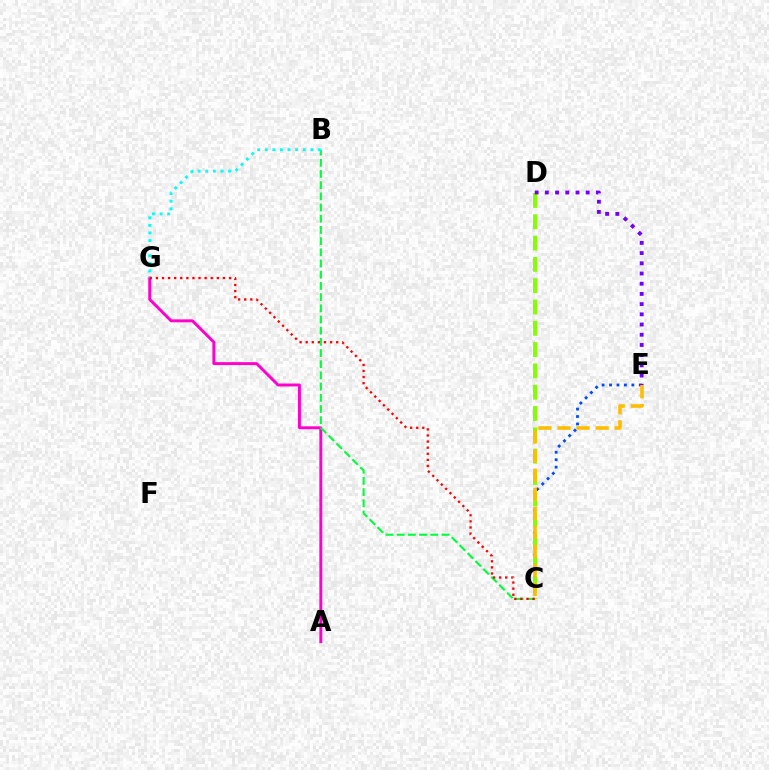{('A', 'G'): [{'color': '#ff00cf', 'line_style': 'solid', 'thickness': 2.12}], ('B', 'C'): [{'color': '#00ff39', 'line_style': 'dashed', 'thickness': 1.52}], ('B', 'G'): [{'color': '#00fff6', 'line_style': 'dotted', 'thickness': 2.06}], ('C', 'E'): [{'color': '#004bff', 'line_style': 'dotted', 'thickness': 2.02}, {'color': '#ffbd00', 'line_style': 'dashed', 'thickness': 2.59}], ('C', 'D'): [{'color': '#84ff00', 'line_style': 'dashed', 'thickness': 2.89}], ('D', 'E'): [{'color': '#7200ff', 'line_style': 'dotted', 'thickness': 2.77}], ('C', 'G'): [{'color': '#ff0000', 'line_style': 'dotted', 'thickness': 1.66}]}